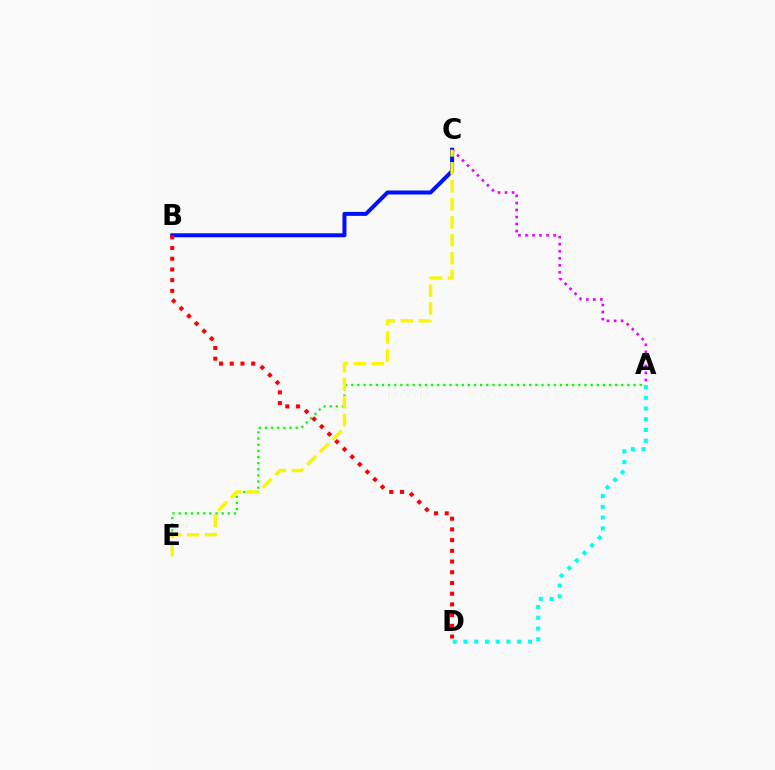{('A', 'E'): [{'color': '#08ff00', 'line_style': 'dotted', 'thickness': 1.67}], ('A', 'C'): [{'color': '#ee00ff', 'line_style': 'dotted', 'thickness': 1.91}], ('A', 'D'): [{'color': '#00fff6', 'line_style': 'dotted', 'thickness': 2.92}], ('B', 'C'): [{'color': '#0010ff', 'line_style': 'solid', 'thickness': 2.87}], ('B', 'D'): [{'color': '#ff0000', 'line_style': 'dotted', 'thickness': 2.91}], ('C', 'E'): [{'color': '#fcf500', 'line_style': 'dashed', 'thickness': 2.44}]}